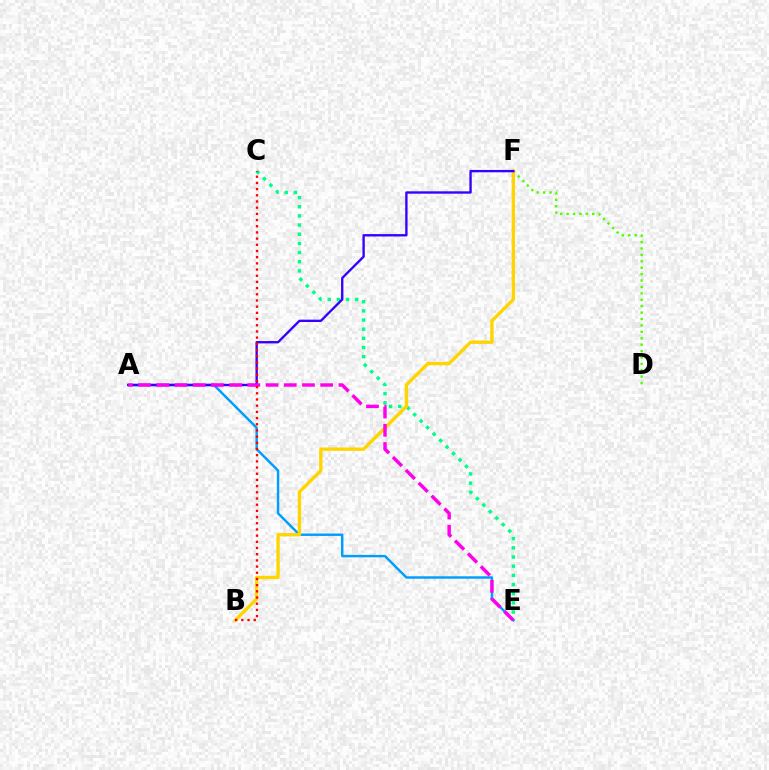{('C', 'E'): [{'color': '#00ff86', 'line_style': 'dotted', 'thickness': 2.49}], ('A', 'E'): [{'color': '#009eff', 'line_style': 'solid', 'thickness': 1.77}, {'color': '#ff00ed', 'line_style': 'dashed', 'thickness': 2.47}], ('D', 'F'): [{'color': '#4fff00', 'line_style': 'dotted', 'thickness': 1.74}], ('B', 'F'): [{'color': '#ffd500', 'line_style': 'solid', 'thickness': 2.42}], ('A', 'F'): [{'color': '#3700ff', 'line_style': 'solid', 'thickness': 1.7}], ('B', 'C'): [{'color': '#ff0000', 'line_style': 'dotted', 'thickness': 1.68}]}